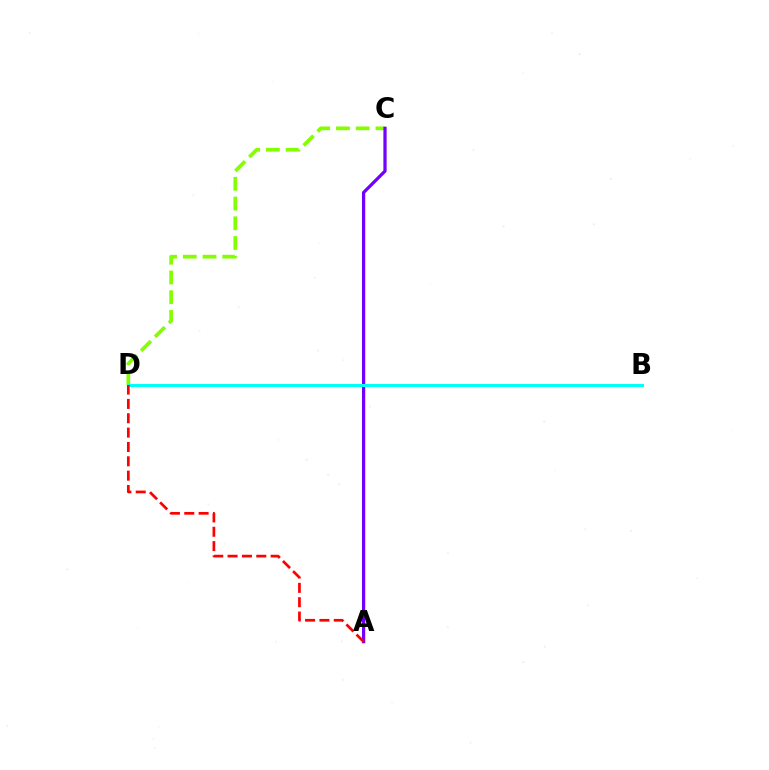{('C', 'D'): [{'color': '#84ff00', 'line_style': 'dashed', 'thickness': 2.68}], ('A', 'C'): [{'color': '#7200ff', 'line_style': 'solid', 'thickness': 2.33}], ('B', 'D'): [{'color': '#00fff6', 'line_style': 'solid', 'thickness': 2.16}], ('A', 'D'): [{'color': '#ff0000', 'line_style': 'dashed', 'thickness': 1.95}]}